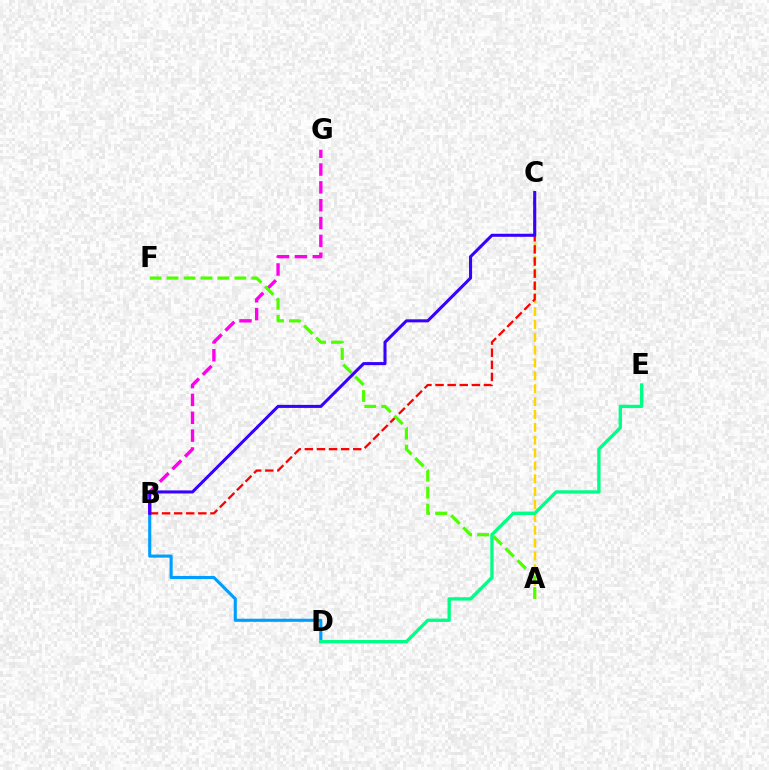{('B', 'D'): [{'color': '#009eff', 'line_style': 'solid', 'thickness': 2.24}], ('A', 'C'): [{'color': '#ffd500', 'line_style': 'dashed', 'thickness': 1.75}], ('B', 'G'): [{'color': '#ff00ed', 'line_style': 'dashed', 'thickness': 2.42}], ('B', 'C'): [{'color': '#ff0000', 'line_style': 'dashed', 'thickness': 1.64}, {'color': '#3700ff', 'line_style': 'solid', 'thickness': 2.2}], ('A', 'F'): [{'color': '#4fff00', 'line_style': 'dashed', 'thickness': 2.3}], ('D', 'E'): [{'color': '#00ff86', 'line_style': 'solid', 'thickness': 2.4}]}